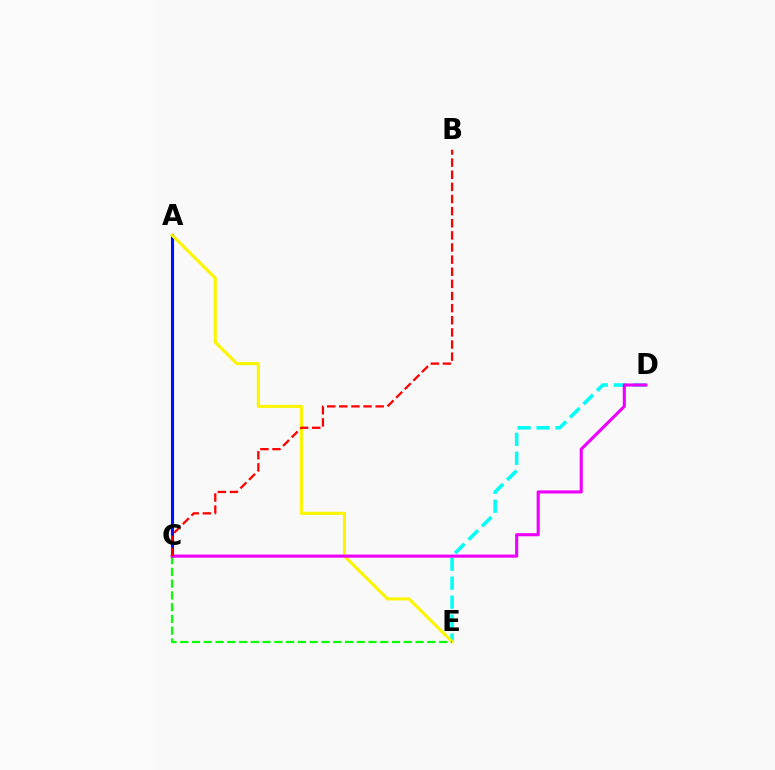{('A', 'C'): [{'color': '#0010ff', 'line_style': 'solid', 'thickness': 2.22}], ('D', 'E'): [{'color': '#00fff6', 'line_style': 'dashed', 'thickness': 2.58}], ('A', 'E'): [{'color': '#fcf500', 'line_style': 'solid', 'thickness': 2.22}], ('C', 'E'): [{'color': '#08ff00', 'line_style': 'dashed', 'thickness': 1.6}], ('C', 'D'): [{'color': '#ee00ff', 'line_style': 'solid', 'thickness': 2.24}], ('B', 'C'): [{'color': '#ff0000', 'line_style': 'dashed', 'thickness': 1.65}]}